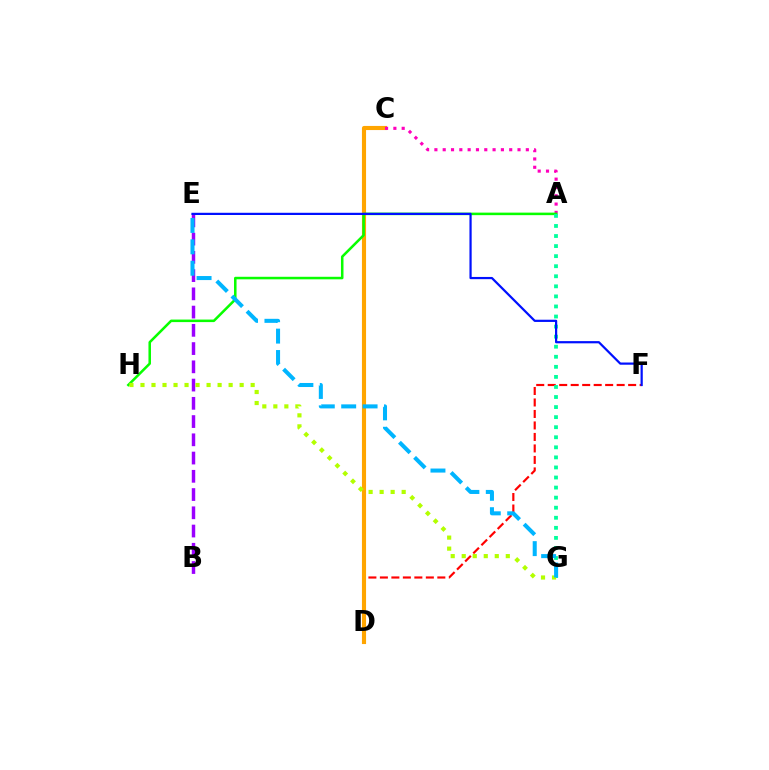{('B', 'E'): [{'color': '#9b00ff', 'line_style': 'dashed', 'thickness': 2.48}], ('D', 'F'): [{'color': '#ff0000', 'line_style': 'dashed', 'thickness': 1.56}], ('C', 'D'): [{'color': '#ffa500', 'line_style': 'solid', 'thickness': 2.96}], ('A', 'C'): [{'color': '#ff00bd', 'line_style': 'dotted', 'thickness': 2.26}], ('A', 'H'): [{'color': '#08ff00', 'line_style': 'solid', 'thickness': 1.82}], ('A', 'G'): [{'color': '#00ff9d', 'line_style': 'dotted', 'thickness': 2.73}], ('G', 'H'): [{'color': '#b3ff00', 'line_style': 'dotted', 'thickness': 2.99}], ('E', 'F'): [{'color': '#0010ff', 'line_style': 'solid', 'thickness': 1.59}], ('E', 'G'): [{'color': '#00b5ff', 'line_style': 'dashed', 'thickness': 2.91}]}